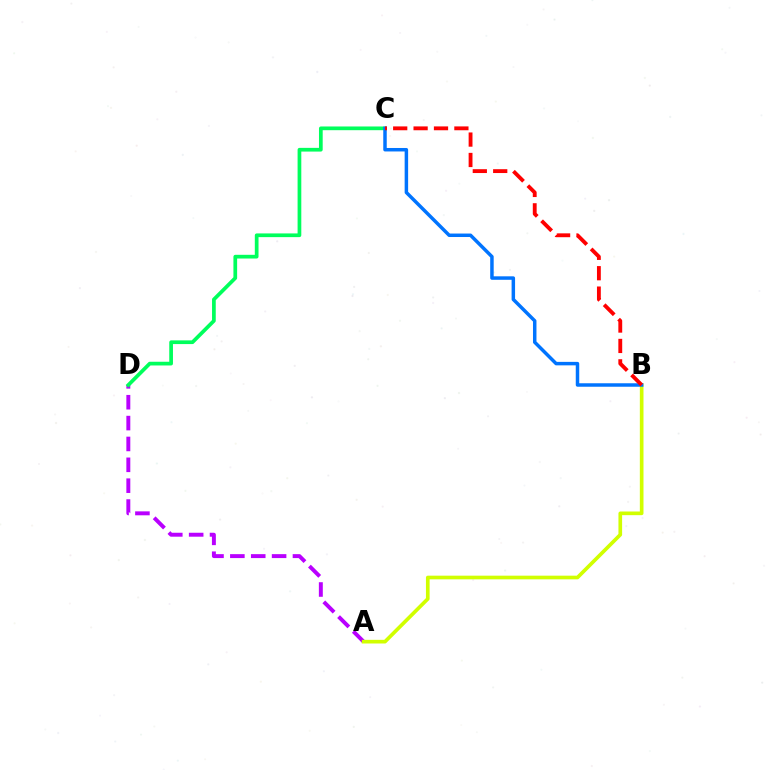{('A', 'D'): [{'color': '#b900ff', 'line_style': 'dashed', 'thickness': 2.83}], ('C', 'D'): [{'color': '#00ff5c', 'line_style': 'solid', 'thickness': 2.67}], ('A', 'B'): [{'color': '#d1ff00', 'line_style': 'solid', 'thickness': 2.64}], ('B', 'C'): [{'color': '#0074ff', 'line_style': 'solid', 'thickness': 2.5}, {'color': '#ff0000', 'line_style': 'dashed', 'thickness': 2.77}]}